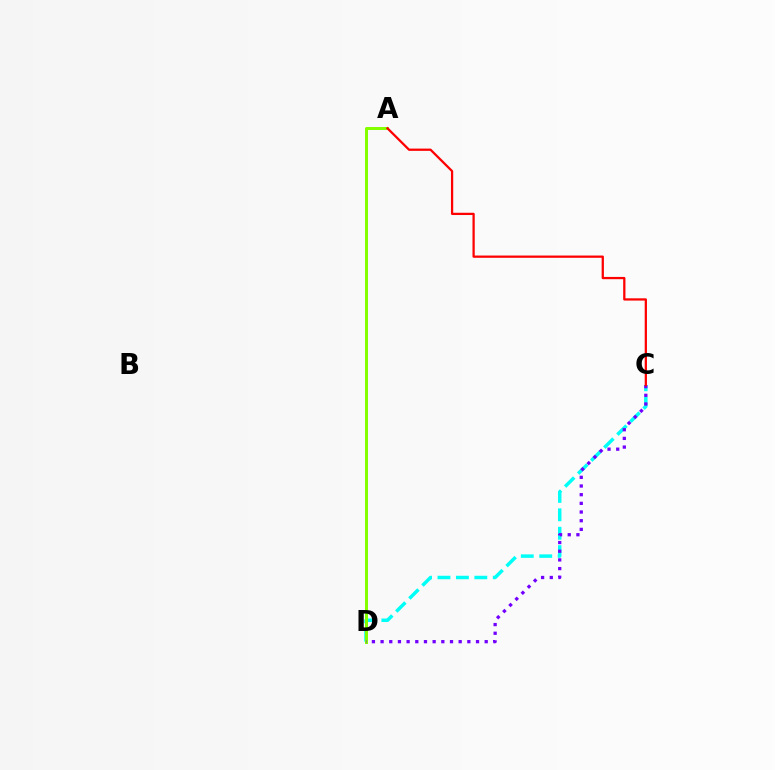{('C', 'D'): [{'color': '#00fff6', 'line_style': 'dashed', 'thickness': 2.5}, {'color': '#7200ff', 'line_style': 'dotted', 'thickness': 2.36}], ('A', 'D'): [{'color': '#84ff00', 'line_style': 'solid', 'thickness': 2.16}], ('A', 'C'): [{'color': '#ff0000', 'line_style': 'solid', 'thickness': 1.63}]}